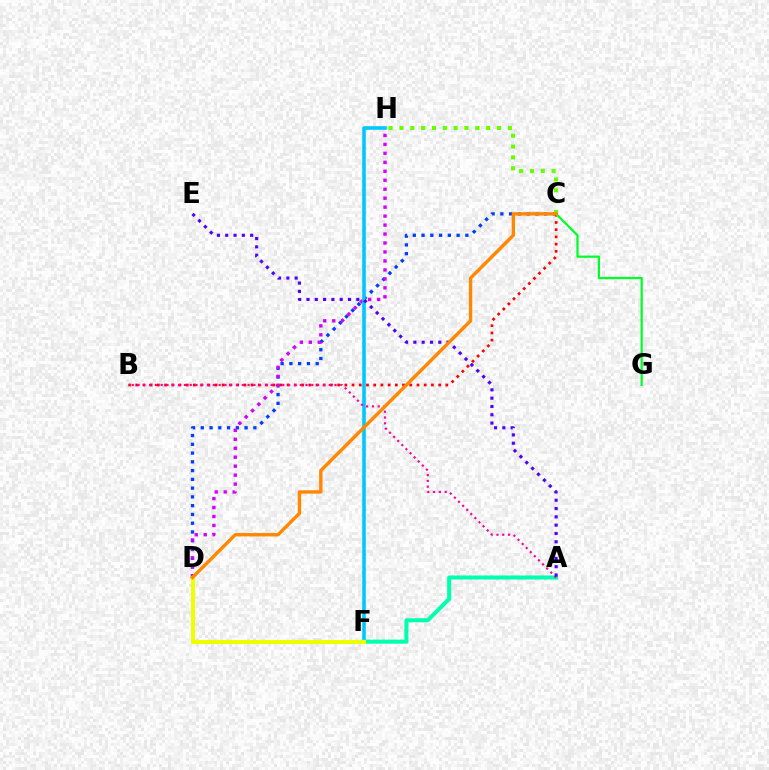{('B', 'C'): [{'color': '#ff0000', 'line_style': 'dotted', 'thickness': 1.96}], ('C', 'D'): [{'color': '#003fff', 'line_style': 'dotted', 'thickness': 2.38}, {'color': '#ff8800', 'line_style': 'solid', 'thickness': 2.44}], ('D', 'H'): [{'color': '#d600ff', 'line_style': 'dotted', 'thickness': 2.44}], ('C', 'H'): [{'color': '#66ff00', 'line_style': 'dotted', 'thickness': 2.95}], ('F', 'H'): [{'color': '#00c7ff', 'line_style': 'solid', 'thickness': 2.57}], ('A', 'F'): [{'color': '#00ffaf', 'line_style': 'solid', 'thickness': 2.91}], ('C', 'G'): [{'color': '#00ff27', 'line_style': 'solid', 'thickness': 1.6}], ('A', 'B'): [{'color': '#ff00a0', 'line_style': 'dotted', 'thickness': 1.57}], ('D', 'F'): [{'color': '#eeff00', 'line_style': 'solid', 'thickness': 2.94}], ('A', 'E'): [{'color': '#4f00ff', 'line_style': 'dotted', 'thickness': 2.26}]}